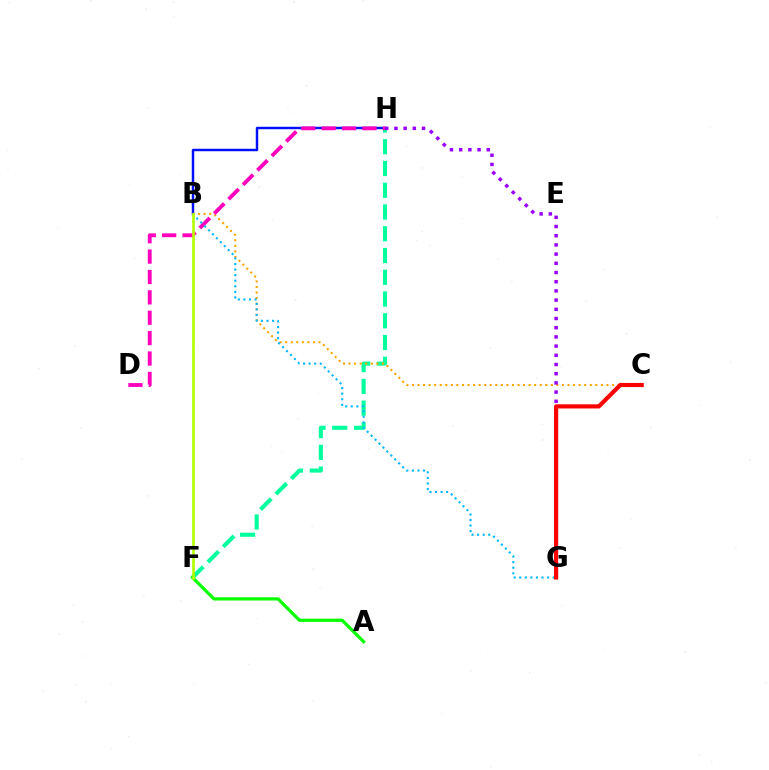{('F', 'H'): [{'color': '#00ff9d', 'line_style': 'dashed', 'thickness': 2.95}], ('B', 'H'): [{'color': '#0010ff', 'line_style': 'solid', 'thickness': 1.76}], ('B', 'C'): [{'color': '#ffa500', 'line_style': 'dotted', 'thickness': 1.51}], ('A', 'F'): [{'color': '#08ff00', 'line_style': 'solid', 'thickness': 2.33}], ('D', 'H'): [{'color': '#ff00bd', 'line_style': 'dashed', 'thickness': 2.77}], ('G', 'H'): [{'color': '#9b00ff', 'line_style': 'dotted', 'thickness': 2.5}], ('B', 'G'): [{'color': '#00b5ff', 'line_style': 'dotted', 'thickness': 1.51}], ('B', 'F'): [{'color': '#b3ff00', 'line_style': 'solid', 'thickness': 1.9}], ('C', 'G'): [{'color': '#ff0000', 'line_style': 'solid', 'thickness': 2.99}]}